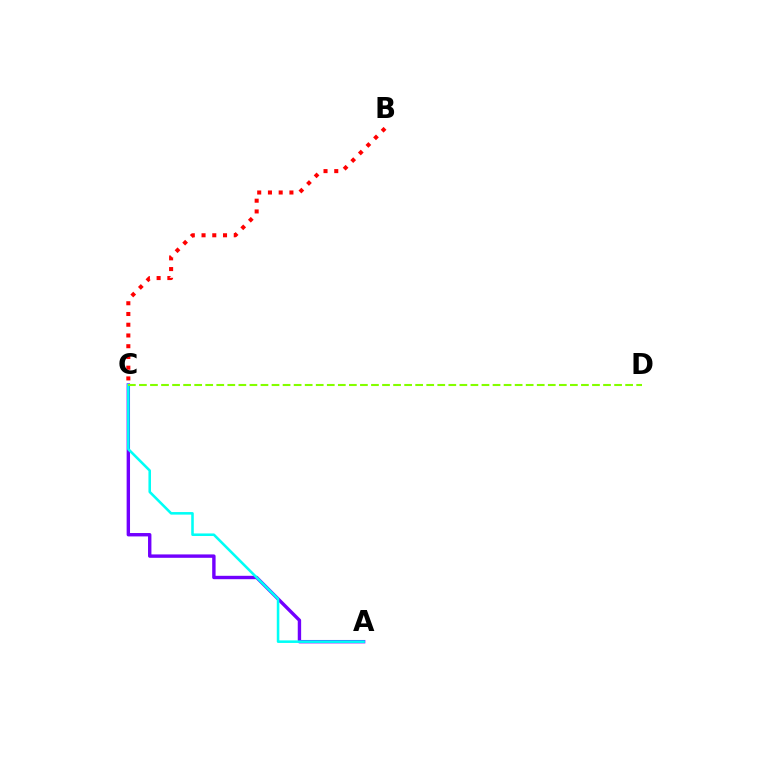{('B', 'C'): [{'color': '#ff0000', 'line_style': 'dotted', 'thickness': 2.92}], ('A', 'C'): [{'color': '#7200ff', 'line_style': 'solid', 'thickness': 2.44}, {'color': '#00fff6', 'line_style': 'solid', 'thickness': 1.84}], ('C', 'D'): [{'color': '#84ff00', 'line_style': 'dashed', 'thickness': 1.5}]}